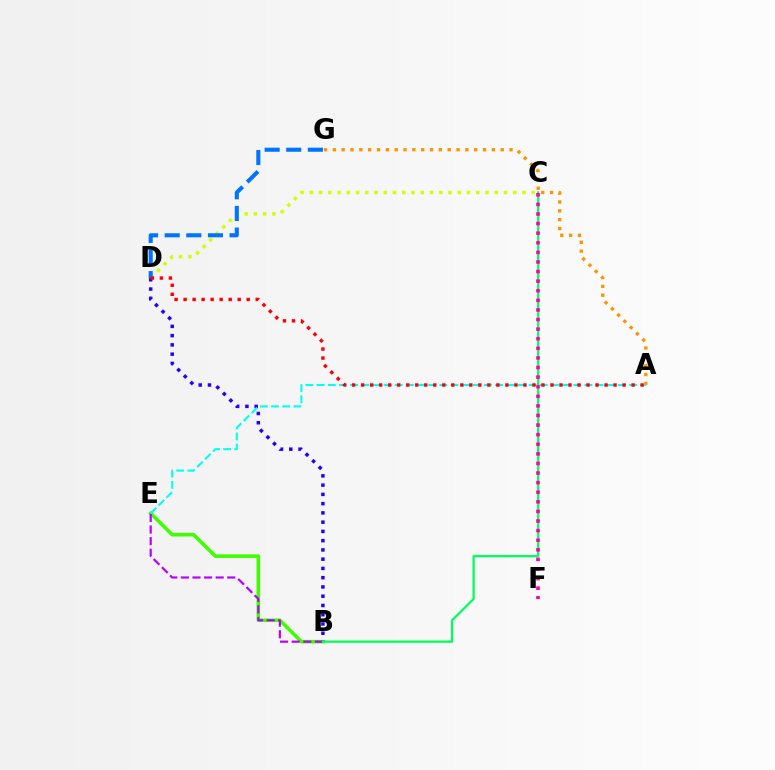{('B', 'E'): [{'color': '#3dff00', 'line_style': 'solid', 'thickness': 2.57}, {'color': '#b900ff', 'line_style': 'dashed', 'thickness': 1.58}], ('B', 'D'): [{'color': '#2500ff', 'line_style': 'dotted', 'thickness': 2.51}], ('A', 'G'): [{'color': '#ff9400', 'line_style': 'dotted', 'thickness': 2.4}], ('B', 'C'): [{'color': '#00ff5c', 'line_style': 'solid', 'thickness': 1.63}], ('C', 'F'): [{'color': '#ff00ac', 'line_style': 'dotted', 'thickness': 2.61}], ('C', 'D'): [{'color': '#d1ff00', 'line_style': 'dotted', 'thickness': 2.51}], ('A', 'E'): [{'color': '#00fff6', 'line_style': 'dashed', 'thickness': 1.52}], ('D', 'G'): [{'color': '#0074ff', 'line_style': 'dashed', 'thickness': 2.94}], ('A', 'D'): [{'color': '#ff0000', 'line_style': 'dotted', 'thickness': 2.45}]}